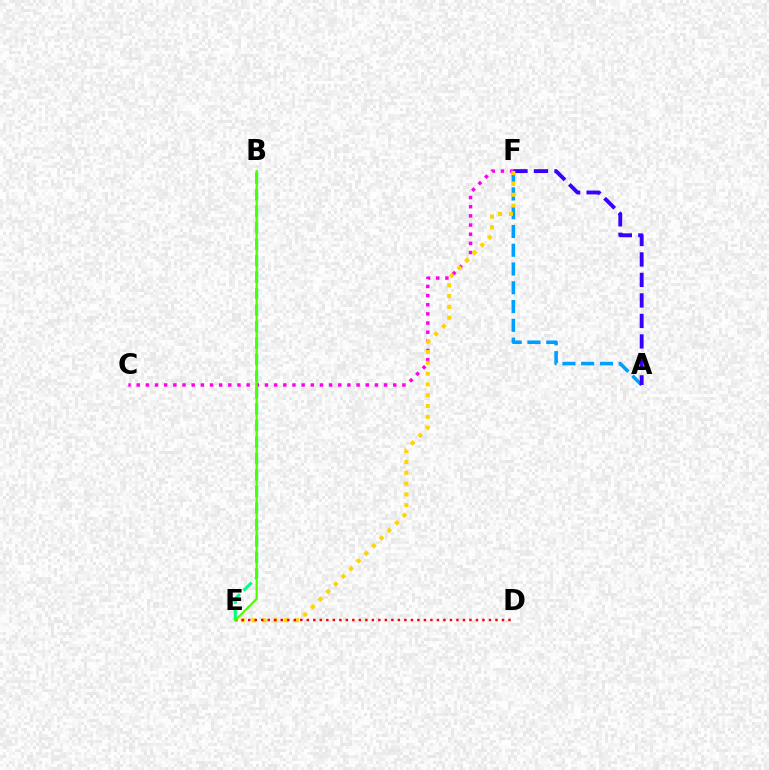{('A', 'F'): [{'color': '#009eff', 'line_style': 'dashed', 'thickness': 2.55}, {'color': '#3700ff', 'line_style': 'dashed', 'thickness': 2.78}], ('B', 'E'): [{'color': '#00ff86', 'line_style': 'dashed', 'thickness': 2.24}, {'color': '#4fff00', 'line_style': 'solid', 'thickness': 1.62}], ('C', 'F'): [{'color': '#ff00ed', 'line_style': 'dotted', 'thickness': 2.49}], ('E', 'F'): [{'color': '#ffd500', 'line_style': 'dotted', 'thickness': 2.93}], ('D', 'E'): [{'color': '#ff0000', 'line_style': 'dotted', 'thickness': 1.77}]}